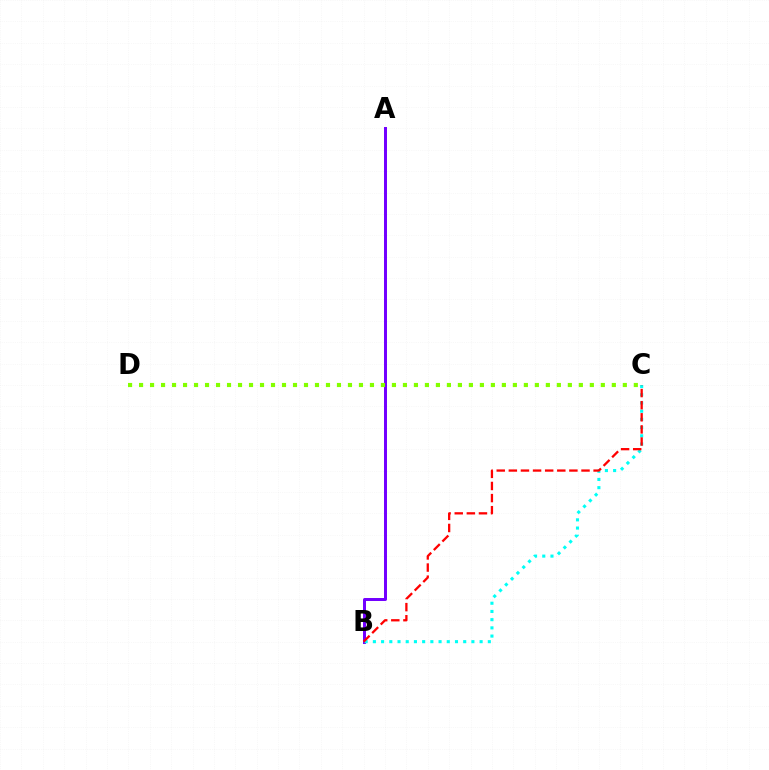{('A', 'B'): [{'color': '#7200ff', 'line_style': 'solid', 'thickness': 2.15}], ('B', 'C'): [{'color': '#00fff6', 'line_style': 'dotted', 'thickness': 2.23}, {'color': '#ff0000', 'line_style': 'dashed', 'thickness': 1.65}], ('C', 'D'): [{'color': '#84ff00', 'line_style': 'dotted', 'thickness': 2.99}]}